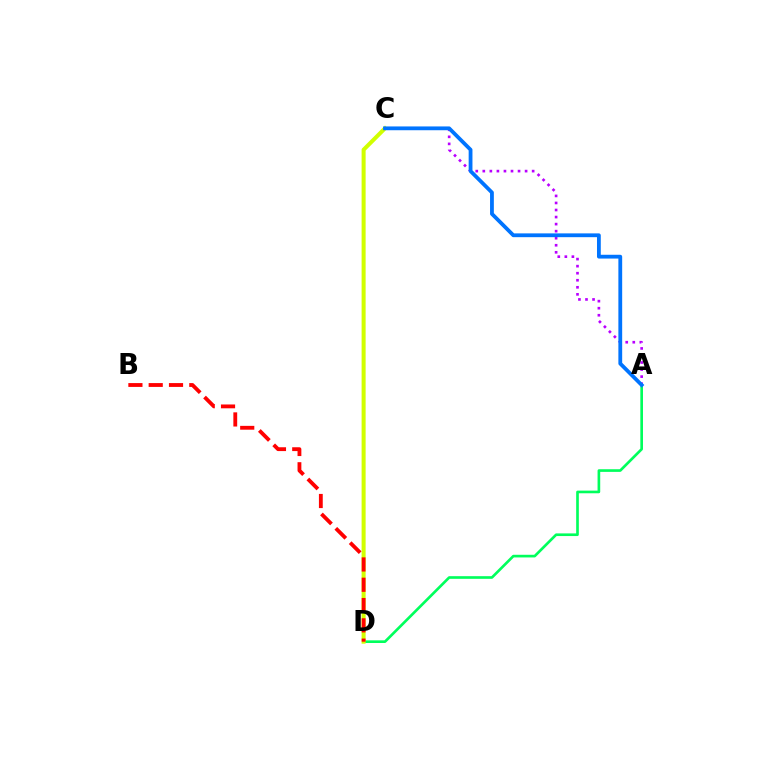{('A', 'C'): [{'color': '#b900ff', 'line_style': 'dotted', 'thickness': 1.91}, {'color': '#0074ff', 'line_style': 'solid', 'thickness': 2.73}], ('A', 'D'): [{'color': '#00ff5c', 'line_style': 'solid', 'thickness': 1.91}], ('C', 'D'): [{'color': '#d1ff00', 'line_style': 'solid', 'thickness': 2.9}], ('B', 'D'): [{'color': '#ff0000', 'line_style': 'dashed', 'thickness': 2.76}]}